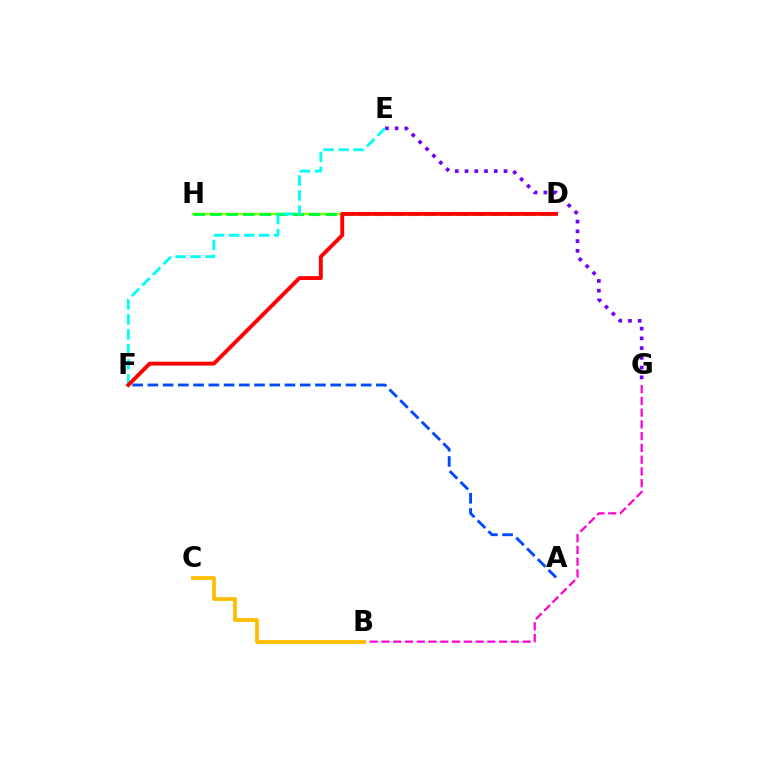{('E', 'G'): [{'color': '#7200ff', 'line_style': 'dotted', 'thickness': 2.65}], ('B', 'G'): [{'color': '#ff00cf', 'line_style': 'dashed', 'thickness': 1.6}], ('D', 'H'): [{'color': '#84ff00', 'line_style': 'solid', 'thickness': 1.7}, {'color': '#00ff39', 'line_style': 'dashed', 'thickness': 2.24}], ('E', 'F'): [{'color': '#00fff6', 'line_style': 'dashed', 'thickness': 2.04}], ('A', 'F'): [{'color': '#004bff', 'line_style': 'dashed', 'thickness': 2.07}], ('B', 'C'): [{'color': '#ffbd00', 'line_style': 'solid', 'thickness': 2.7}], ('D', 'F'): [{'color': '#ff0000', 'line_style': 'solid', 'thickness': 2.8}]}